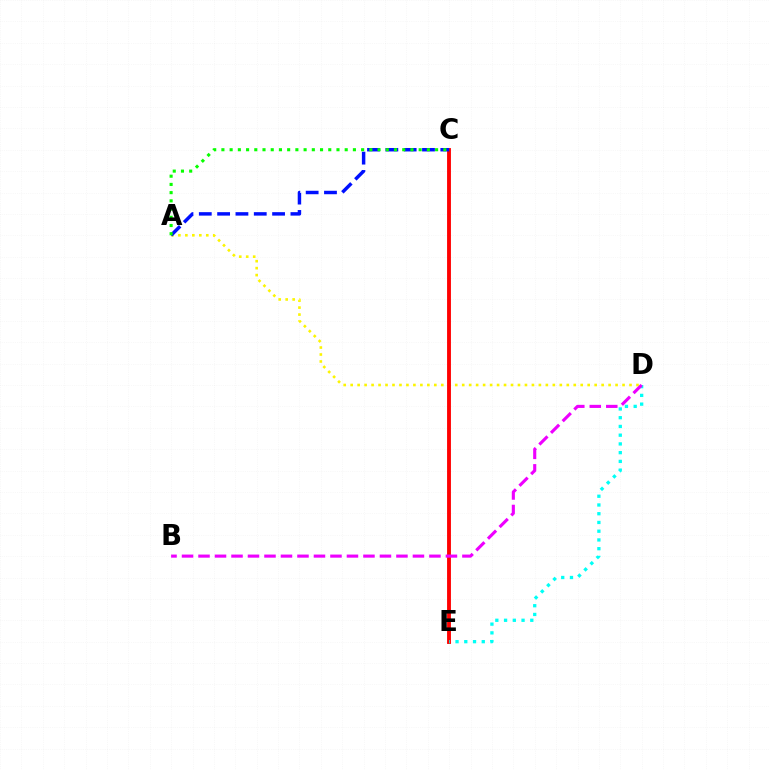{('A', 'D'): [{'color': '#fcf500', 'line_style': 'dotted', 'thickness': 1.89}], ('C', 'E'): [{'color': '#ff0000', 'line_style': 'solid', 'thickness': 2.78}], ('D', 'E'): [{'color': '#00fff6', 'line_style': 'dotted', 'thickness': 2.37}], ('A', 'C'): [{'color': '#0010ff', 'line_style': 'dashed', 'thickness': 2.49}, {'color': '#08ff00', 'line_style': 'dotted', 'thickness': 2.23}], ('B', 'D'): [{'color': '#ee00ff', 'line_style': 'dashed', 'thickness': 2.24}]}